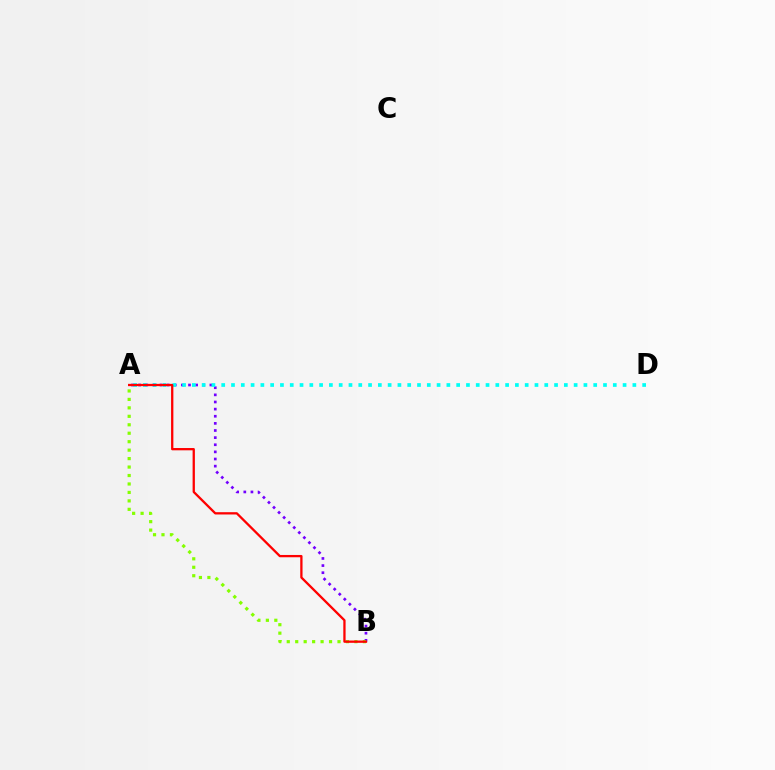{('A', 'B'): [{'color': '#7200ff', 'line_style': 'dotted', 'thickness': 1.94}, {'color': '#84ff00', 'line_style': 'dotted', 'thickness': 2.3}, {'color': '#ff0000', 'line_style': 'solid', 'thickness': 1.65}], ('A', 'D'): [{'color': '#00fff6', 'line_style': 'dotted', 'thickness': 2.66}]}